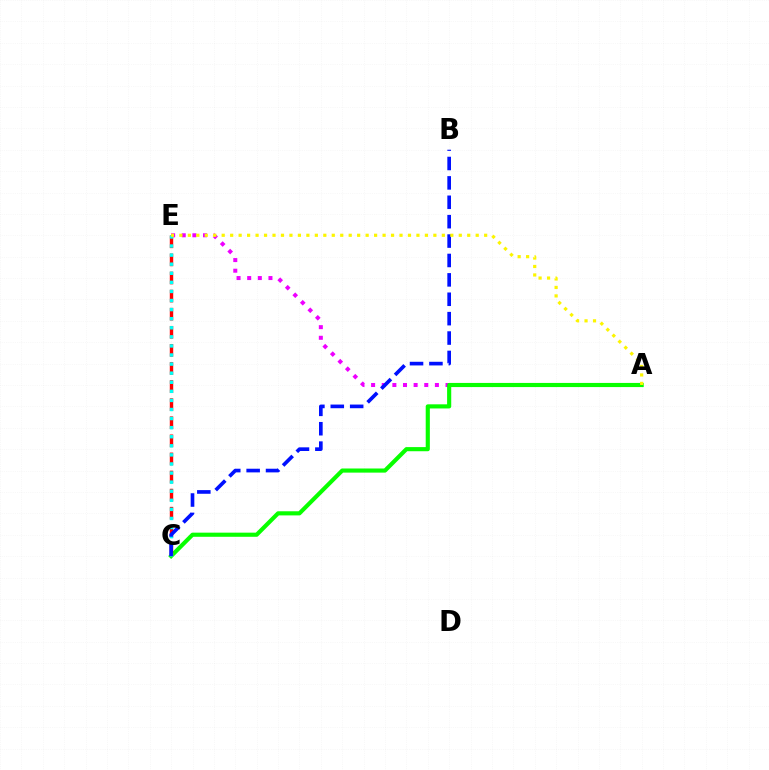{('A', 'E'): [{'color': '#ee00ff', 'line_style': 'dotted', 'thickness': 2.89}, {'color': '#fcf500', 'line_style': 'dotted', 'thickness': 2.3}], ('A', 'C'): [{'color': '#08ff00', 'line_style': 'solid', 'thickness': 2.97}], ('C', 'E'): [{'color': '#ff0000', 'line_style': 'dashed', 'thickness': 2.46}, {'color': '#00fff6', 'line_style': 'dotted', 'thickness': 2.47}], ('B', 'C'): [{'color': '#0010ff', 'line_style': 'dashed', 'thickness': 2.63}]}